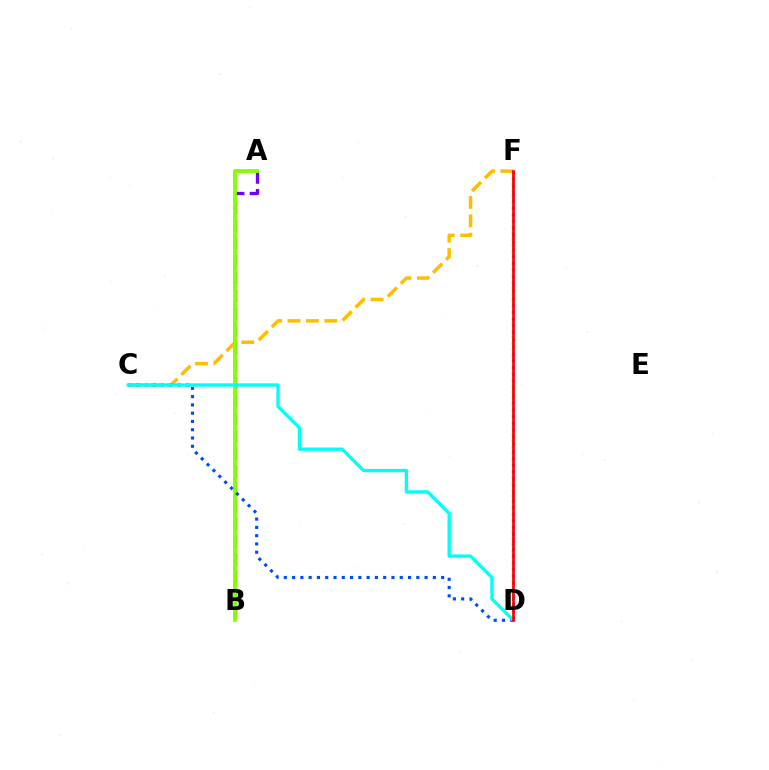{('C', 'F'): [{'color': '#ffbd00', 'line_style': 'dashed', 'thickness': 2.5}], ('A', 'B'): [{'color': '#7200ff', 'line_style': 'dashed', 'thickness': 2.38}, {'color': '#84ff00', 'line_style': 'solid', 'thickness': 2.8}], ('D', 'F'): [{'color': '#00ff39', 'line_style': 'dotted', 'thickness': 1.66}, {'color': '#ff00cf', 'line_style': 'dotted', 'thickness': 1.89}, {'color': '#ff0000', 'line_style': 'solid', 'thickness': 1.95}], ('C', 'D'): [{'color': '#004bff', 'line_style': 'dotted', 'thickness': 2.25}, {'color': '#00fff6', 'line_style': 'solid', 'thickness': 2.4}]}